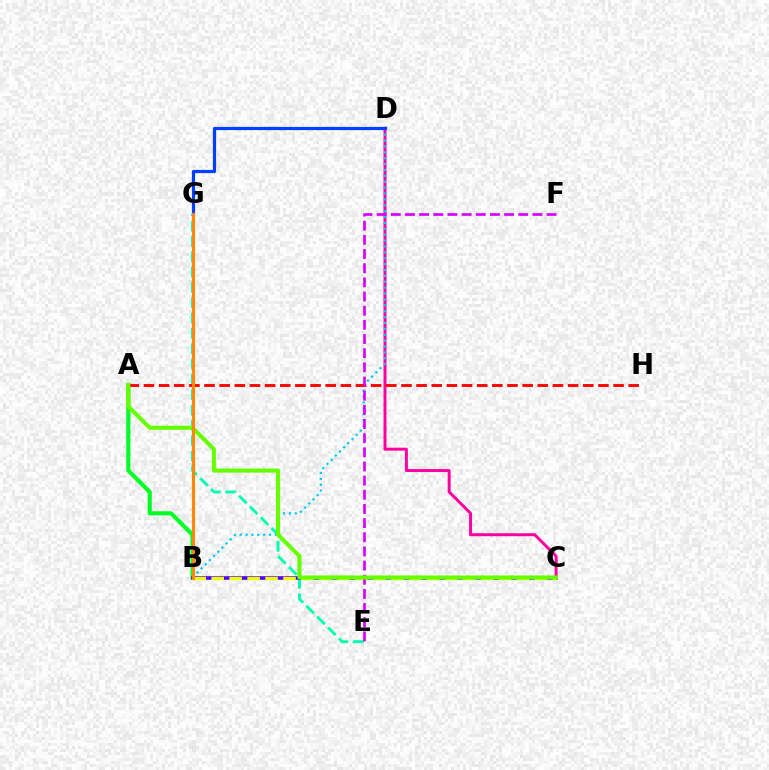{('A', 'B'): [{'color': '#00ff27', 'line_style': 'solid', 'thickness': 2.98}], ('E', 'G'): [{'color': '#00ffaf', 'line_style': 'dashed', 'thickness': 2.08}], ('C', 'D'): [{'color': '#ff00a0', 'line_style': 'solid', 'thickness': 2.14}], ('B', 'D'): [{'color': '#00c7ff', 'line_style': 'dotted', 'thickness': 1.6}], ('B', 'C'): [{'color': '#4f00ff', 'line_style': 'solid', 'thickness': 2.59}, {'color': '#eeff00', 'line_style': 'dashed', 'thickness': 2.44}], ('A', 'H'): [{'color': '#ff0000', 'line_style': 'dashed', 'thickness': 2.06}], ('E', 'F'): [{'color': '#d600ff', 'line_style': 'dashed', 'thickness': 1.92}], ('D', 'G'): [{'color': '#003fff', 'line_style': 'solid', 'thickness': 2.3}], ('A', 'C'): [{'color': '#66ff00', 'line_style': 'solid', 'thickness': 2.94}], ('B', 'G'): [{'color': '#ff8800', 'line_style': 'solid', 'thickness': 2.27}]}